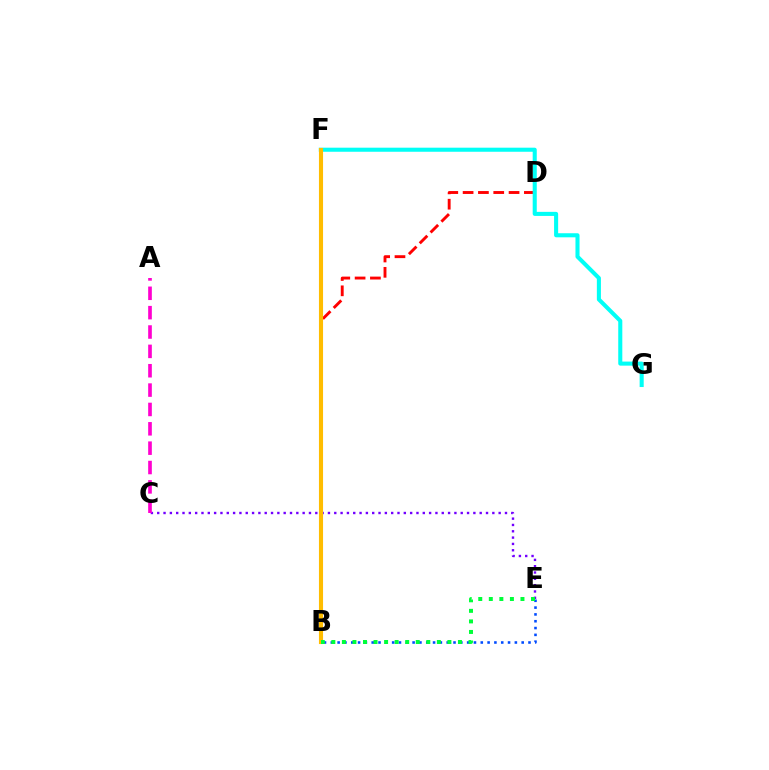{('B', 'D'): [{'color': '#ff0000', 'line_style': 'dashed', 'thickness': 2.08}], ('F', 'G'): [{'color': '#00fff6', 'line_style': 'solid', 'thickness': 2.93}], ('C', 'E'): [{'color': '#7200ff', 'line_style': 'dotted', 'thickness': 1.72}], ('A', 'C'): [{'color': '#ff00cf', 'line_style': 'dashed', 'thickness': 2.63}], ('B', 'F'): [{'color': '#84ff00', 'line_style': 'dotted', 'thickness': 2.1}, {'color': '#ffbd00', 'line_style': 'solid', 'thickness': 2.95}], ('B', 'E'): [{'color': '#004bff', 'line_style': 'dotted', 'thickness': 1.85}, {'color': '#00ff39', 'line_style': 'dotted', 'thickness': 2.87}]}